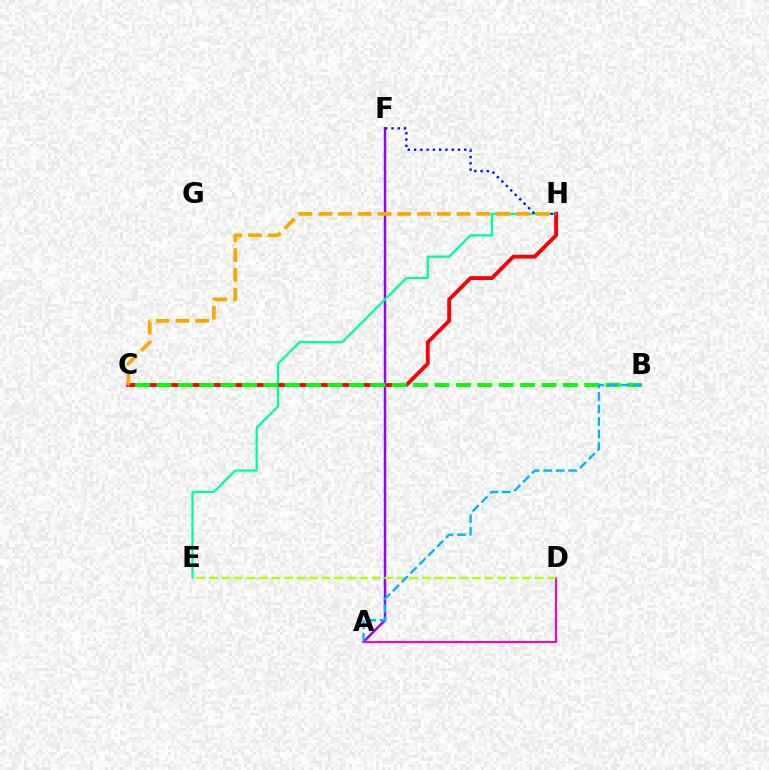{('A', 'F'): [{'color': '#9b00ff', 'line_style': 'solid', 'thickness': 1.76}], ('E', 'H'): [{'color': '#00ff9d', 'line_style': 'solid', 'thickness': 1.65}], ('F', 'H'): [{'color': '#0010ff', 'line_style': 'dotted', 'thickness': 1.71}], ('C', 'H'): [{'color': '#ff0000', 'line_style': 'solid', 'thickness': 2.78}, {'color': '#ffa500', 'line_style': 'dashed', 'thickness': 2.69}], ('B', 'C'): [{'color': '#08ff00', 'line_style': 'dashed', 'thickness': 2.91}], ('A', 'D'): [{'color': '#ff00bd', 'line_style': 'solid', 'thickness': 1.5}], ('D', 'E'): [{'color': '#b3ff00', 'line_style': 'dashed', 'thickness': 1.7}], ('A', 'B'): [{'color': '#00b5ff', 'line_style': 'dashed', 'thickness': 1.7}]}